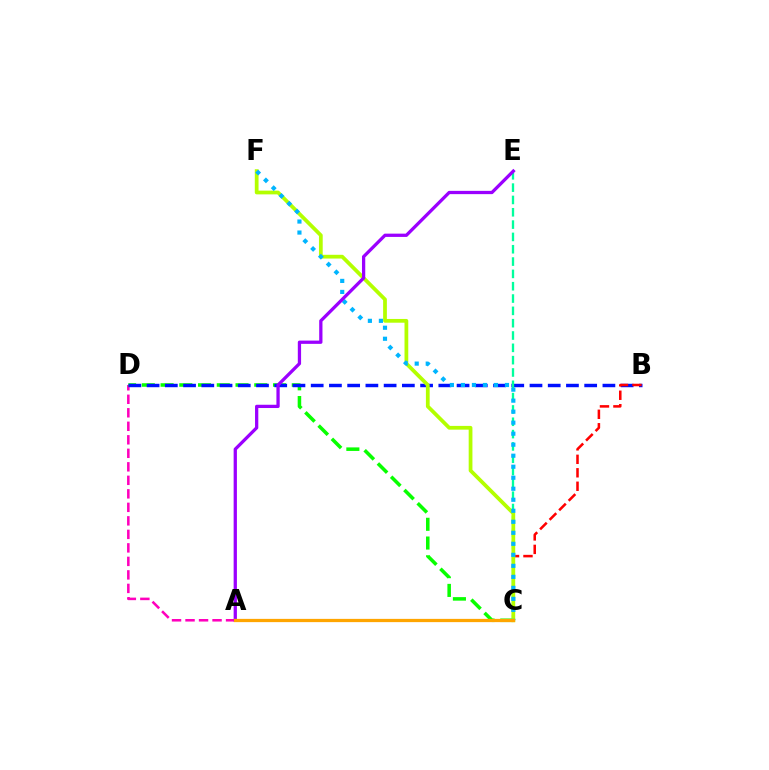{('A', 'D'): [{'color': '#ff00bd', 'line_style': 'dashed', 'thickness': 1.84}], ('C', 'D'): [{'color': '#08ff00', 'line_style': 'dashed', 'thickness': 2.55}], ('B', 'D'): [{'color': '#0010ff', 'line_style': 'dashed', 'thickness': 2.48}], ('C', 'E'): [{'color': '#00ff9d', 'line_style': 'dashed', 'thickness': 1.67}], ('B', 'C'): [{'color': '#ff0000', 'line_style': 'dashed', 'thickness': 1.83}], ('C', 'F'): [{'color': '#b3ff00', 'line_style': 'solid', 'thickness': 2.7}, {'color': '#00b5ff', 'line_style': 'dotted', 'thickness': 2.99}], ('A', 'E'): [{'color': '#9b00ff', 'line_style': 'solid', 'thickness': 2.36}], ('A', 'C'): [{'color': '#ffa500', 'line_style': 'solid', 'thickness': 2.34}]}